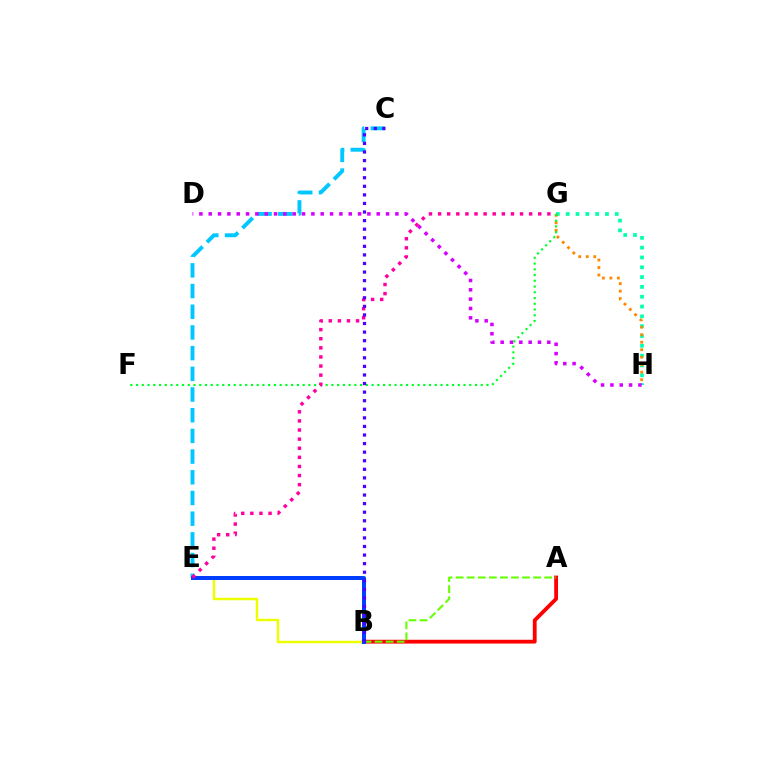{('A', 'B'): [{'color': '#ff0000', 'line_style': 'solid', 'thickness': 2.74}, {'color': '#66ff00', 'line_style': 'dashed', 'thickness': 1.5}], ('B', 'E'): [{'color': '#eeff00', 'line_style': 'solid', 'thickness': 1.78}, {'color': '#003fff', 'line_style': 'solid', 'thickness': 2.87}], ('C', 'E'): [{'color': '#00c7ff', 'line_style': 'dashed', 'thickness': 2.81}], ('G', 'H'): [{'color': '#00ffaf', 'line_style': 'dotted', 'thickness': 2.67}, {'color': '#ff8800', 'line_style': 'dotted', 'thickness': 2.04}], ('D', 'H'): [{'color': '#d600ff', 'line_style': 'dotted', 'thickness': 2.54}], ('F', 'G'): [{'color': '#00ff27', 'line_style': 'dotted', 'thickness': 1.56}], ('E', 'G'): [{'color': '#ff00a0', 'line_style': 'dotted', 'thickness': 2.47}], ('B', 'C'): [{'color': '#4f00ff', 'line_style': 'dotted', 'thickness': 2.33}]}